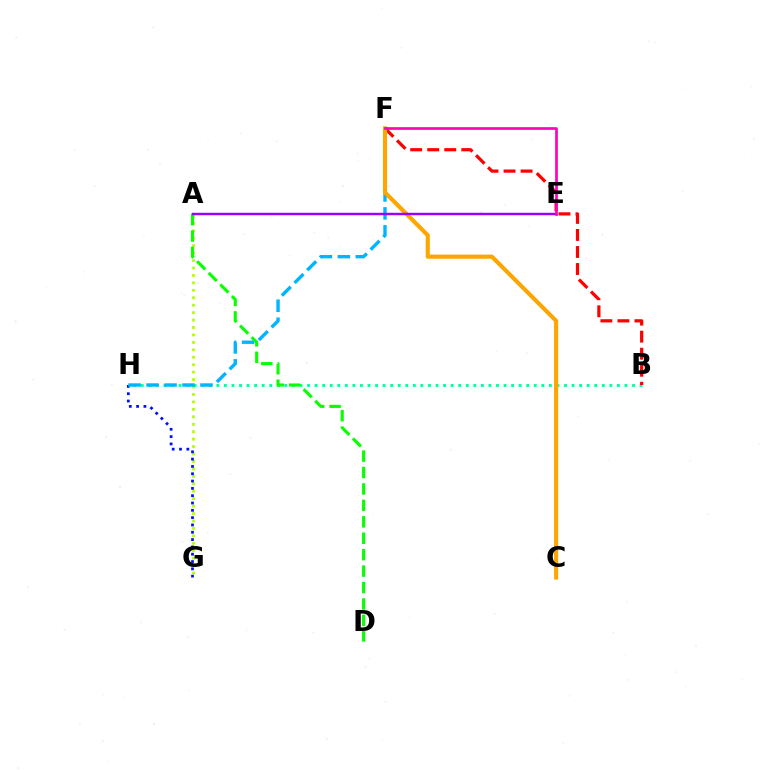{('A', 'G'): [{'color': '#b3ff00', 'line_style': 'dotted', 'thickness': 2.02}], ('G', 'H'): [{'color': '#0010ff', 'line_style': 'dotted', 'thickness': 1.99}], ('B', 'H'): [{'color': '#00ff9d', 'line_style': 'dotted', 'thickness': 2.05}], ('B', 'F'): [{'color': '#ff0000', 'line_style': 'dashed', 'thickness': 2.31}], ('A', 'D'): [{'color': '#08ff00', 'line_style': 'dashed', 'thickness': 2.23}], ('F', 'H'): [{'color': '#00b5ff', 'line_style': 'dashed', 'thickness': 2.44}], ('C', 'F'): [{'color': '#ffa500', 'line_style': 'solid', 'thickness': 2.97}], ('A', 'E'): [{'color': '#9b00ff', 'line_style': 'solid', 'thickness': 1.77}], ('E', 'F'): [{'color': '#ff00bd', 'line_style': 'solid', 'thickness': 1.94}]}